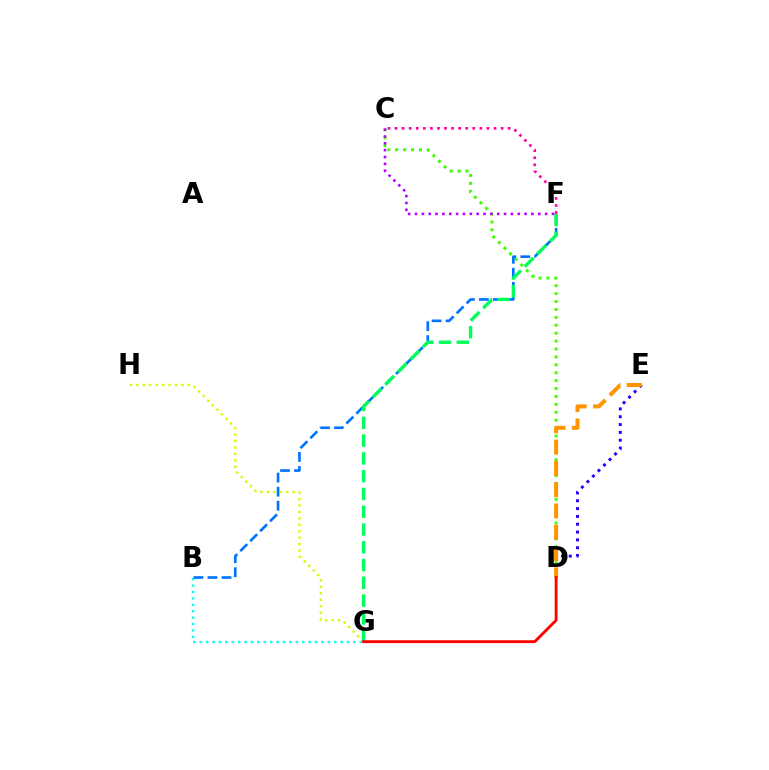{('B', 'G'): [{'color': '#00fff6', 'line_style': 'dotted', 'thickness': 1.74}], ('G', 'H'): [{'color': '#d1ff00', 'line_style': 'dotted', 'thickness': 1.75}], ('D', 'E'): [{'color': '#2500ff', 'line_style': 'dotted', 'thickness': 2.13}, {'color': '#ff9400', 'line_style': 'dashed', 'thickness': 2.89}], ('C', 'D'): [{'color': '#3dff00', 'line_style': 'dotted', 'thickness': 2.15}], ('B', 'F'): [{'color': '#0074ff', 'line_style': 'dashed', 'thickness': 1.91}], ('F', 'G'): [{'color': '#00ff5c', 'line_style': 'dashed', 'thickness': 2.42}], ('C', 'F'): [{'color': '#ff00ac', 'line_style': 'dotted', 'thickness': 1.92}, {'color': '#b900ff', 'line_style': 'dotted', 'thickness': 1.86}], ('D', 'G'): [{'color': '#ff0000', 'line_style': 'solid', 'thickness': 2.05}]}